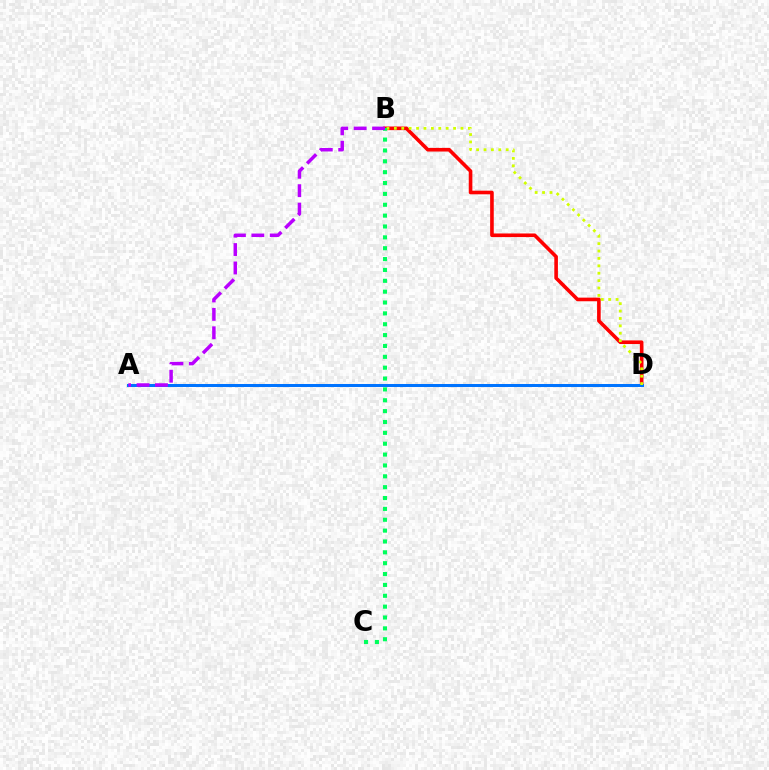{('B', 'D'): [{'color': '#ff0000', 'line_style': 'solid', 'thickness': 2.6}, {'color': '#d1ff00', 'line_style': 'dotted', 'thickness': 2.01}], ('A', 'D'): [{'color': '#0074ff', 'line_style': 'solid', 'thickness': 2.17}], ('B', 'C'): [{'color': '#00ff5c', 'line_style': 'dotted', 'thickness': 2.95}], ('A', 'B'): [{'color': '#b900ff', 'line_style': 'dashed', 'thickness': 2.5}]}